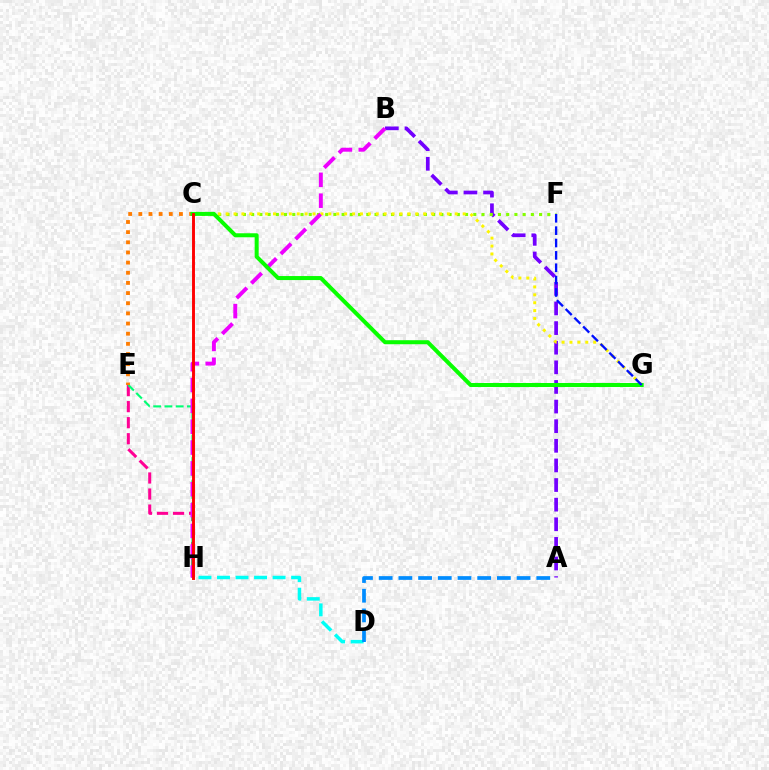{('A', 'B'): [{'color': '#7200ff', 'line_style': 'dashed', 'thickness': 2.67}], ('E', 'H'): [{'color': '#ff0094', 'line_style': 'dashed', 'thickness': 2.18}, {'color': '#00ff74', 'line_style': 'dashed', 'thickness': 1.53}], ('C', 'F'): [{'color': '#84ff00', 'line_style': 'dotted', 'thickness': 2.24}], ('C', 'G'): [{'color': '#fcf500', 'line_style': 'dotted', 'thickness': 2.15}, {'color': '#08ff00', 'line_style': 'solid', 'thickness': 2.89}], ('C', 'E'): [{'color': '#ff7c00', 'line_style': 'dotted', 'thickness': 2.76}], ('B', 'H'): [{'color': '#ee00ff', 'line_style': 'dashed', 'thickness': 2.83}], ('D', 'H'): [{'color': '#00fff6', 'line_style': 'dashed', 'thickness': 2.52}], ('F', 'G'): [{'color': '#0010ff', 'line_style': 'dashed', 'thickness': 1.68}], ('C', 'H'): [{'color': '#ff0000', 'line_style': 'solid', 'thickness': 2.1}], ('A', 'D'): [{'color': '#008cff', 'line_style': 'dashed', 'thickness': 2.68}]}